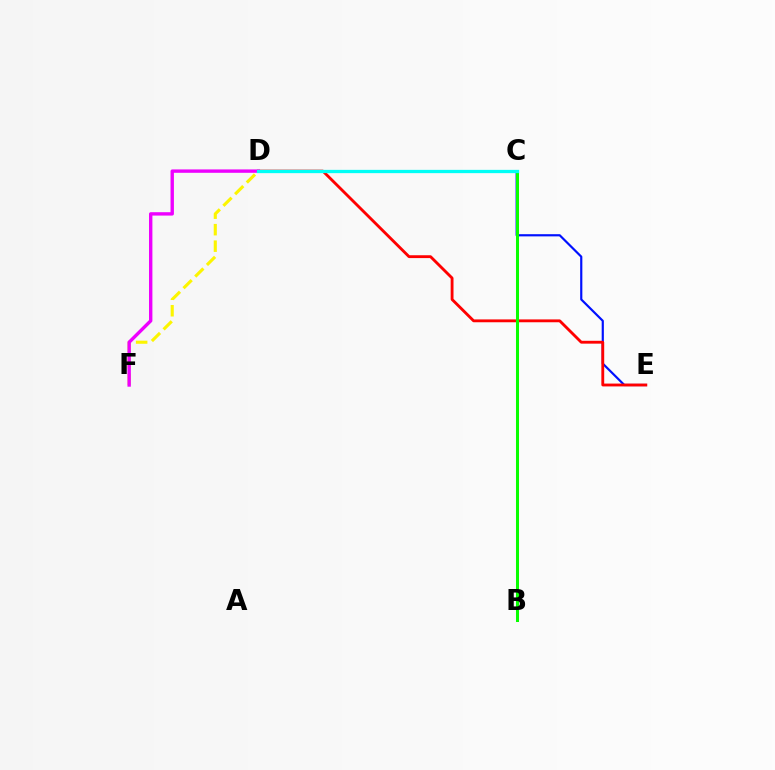{('C', 'E'): [{'color': '#0010ff', 'line_style': 'solid', 'thickness': 1.57}], ('D', 'E'): [{'color': '#ff0000', 'line_style': 'solid', 'thickness': 2.05}], ('D', 'F'): [{'color': '#fcf500', 'line_style': 'dashed', 'thickness': 2.24}, {'color': '#ee00ff', 'line_style': 'solid', 'thickness': 2.44}], ('B', 'C'): [{'color': '#08ff00', 'line_style': 'solid', 'thickness': 2.17}], ('C', 'D'): [{'color': '#00fff6', 'line_style': 'solid', 'thickness': 2.36}]}